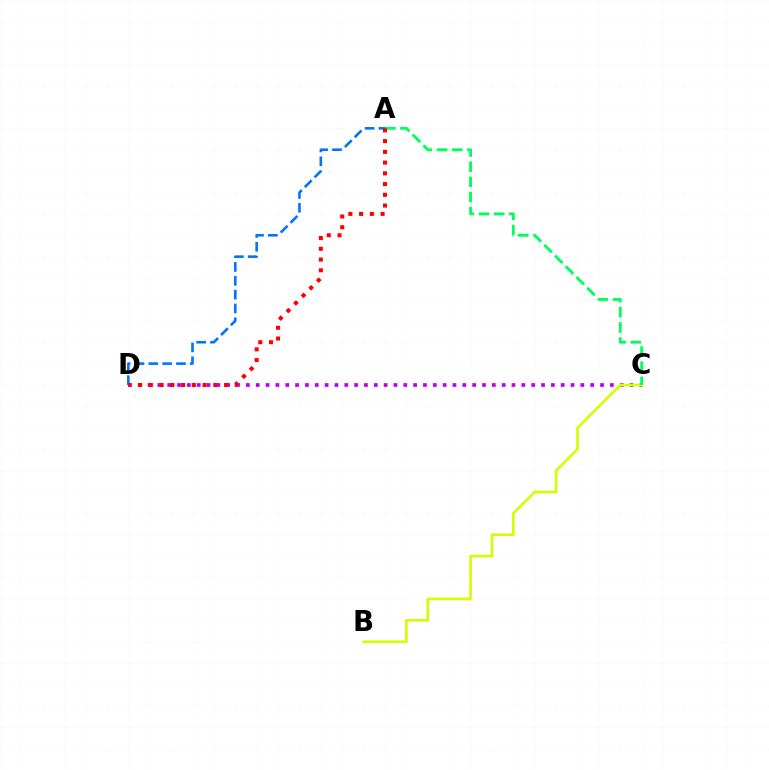{('C', 'D'): [{'color': '#b900ff', 'line_style': 'dotted', 'thickness': 2.67}], ('B', 'C'): [{'color': '#d1ff00', 'line_style': 'solid', 'thickness': 1.88}], ('A', 'C'): [{'color': '#00ff5c', 'line_style': 'dashed', 'thickness': 2.06}], ('A', 'D'): [{'color': '#0074ff', 'line_style': 'dashed', 'thickness': 1.88}, {'color': '#ff0000', 'line_style': 'dotted', 'thickness': 2.92}]}